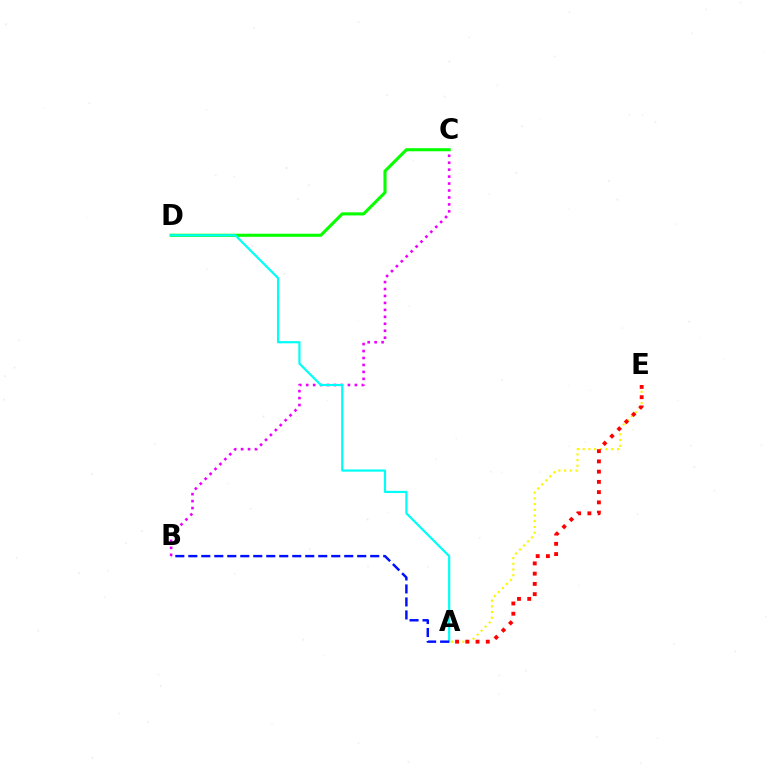{('A', 'E'): [{'color': '#fcf500', 'line_style': 'dotted', 'thickness': 1.55}, {'color': '#ff0000', 'line_style': 'dotted', 'thickness': 2.78}], ('B', 'C'): [{'color': '#ee00ff', 'line_style': 'dotted', 'thickness': 1.89}], ('C', 'D'): [{'color': '#08ff00', 'line_style': 'solid', 'thickness': 2.23}], ('A', 'D'): [{'color': '#00fff6', 'line_style': 'solid', 'thickness': 1.58}], ('A', 'B'): [{'color': '#0010ff', 'line_style': 'dashed', 'thickness': 1.77}]}